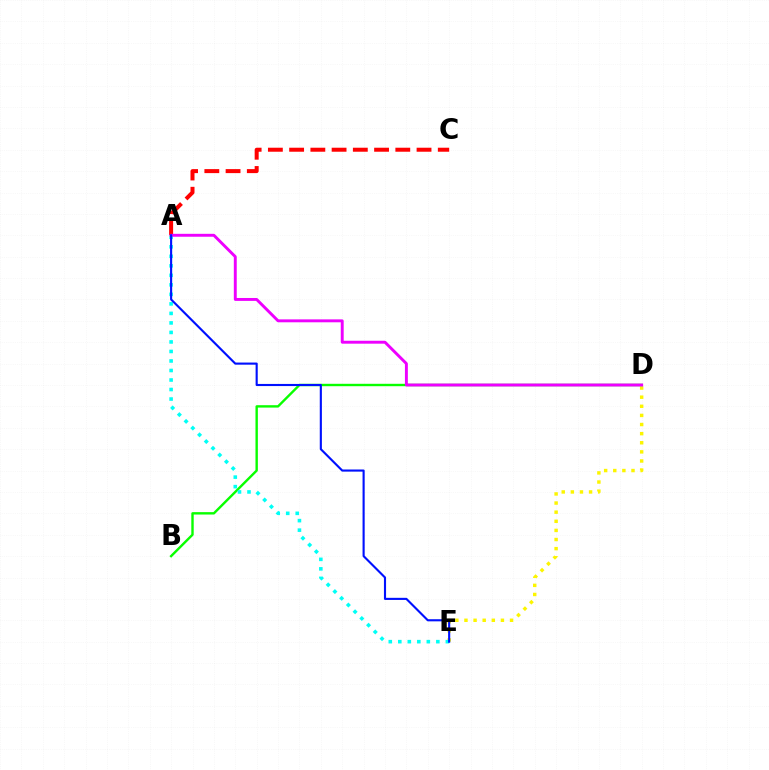{('A', 'C'): [{'color': '#ff0000', 'line_style': 'dashed', 'thickness': 2.88}], ('D', 'E'): [{'color': '#fcf500', 'line_style': 'dotted', 'thickness': 2.48}], ('B', 'D'): [{'color': '#08ff00', 'line_style': 'solid', 'thickness': 1.72}], ('A', 'E'): [{'color': '#00fff6', 'line_style': 'dotted', 'thickness': 2.59}, {'color': '#0010ff', 'line_style': 'solid', 'thickness': 1.53}], ('A', 'D'): [{'color': '#ee00ff', 'line_style': 'solid', 'thickness': 2.1}]}